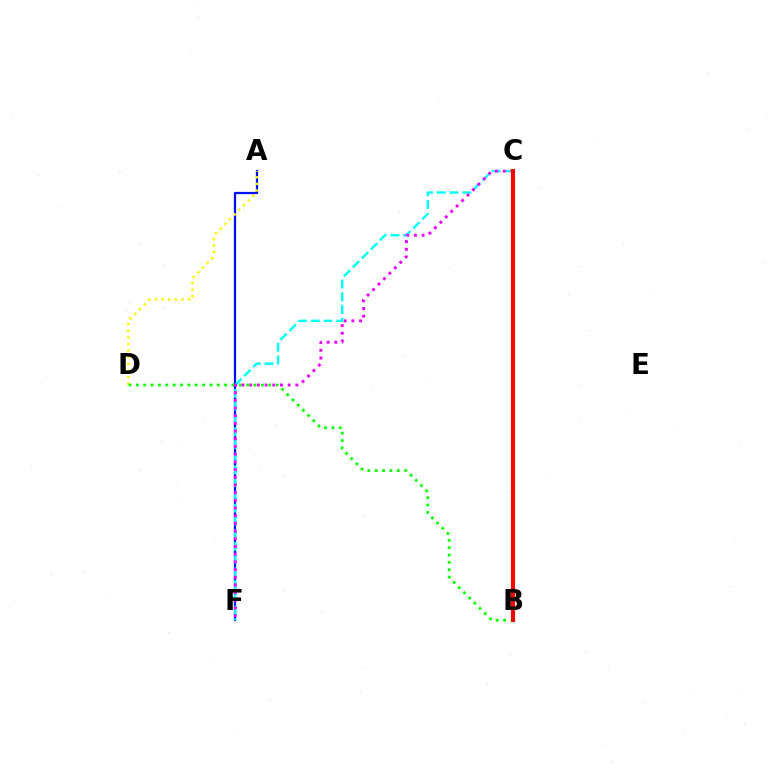{('A', 'F'): [{'color': '#0010ff', 'line_style': 'solid', 'thickness': 1.62}], ('A', 'D'): [{'color': '#fcf500', 'line_style': 'dotted', 'thickness': 1.8}], ('C', 'F'): [{'color': '#00fff6', 'line_style': 'dashed', 'thickness': 1.73}, {'color': '#ee00ff', 'line_style': 'dotted', 'thickness': 2.09}], ('B', 'D'): [{'color': '#08ff00', 'line_style': 'dotted', 'thickness': 2.0}], ('B', 'C'): [{'color': '#ff0000', 'line_style': 'solid', 'thickness': 2.95}]}